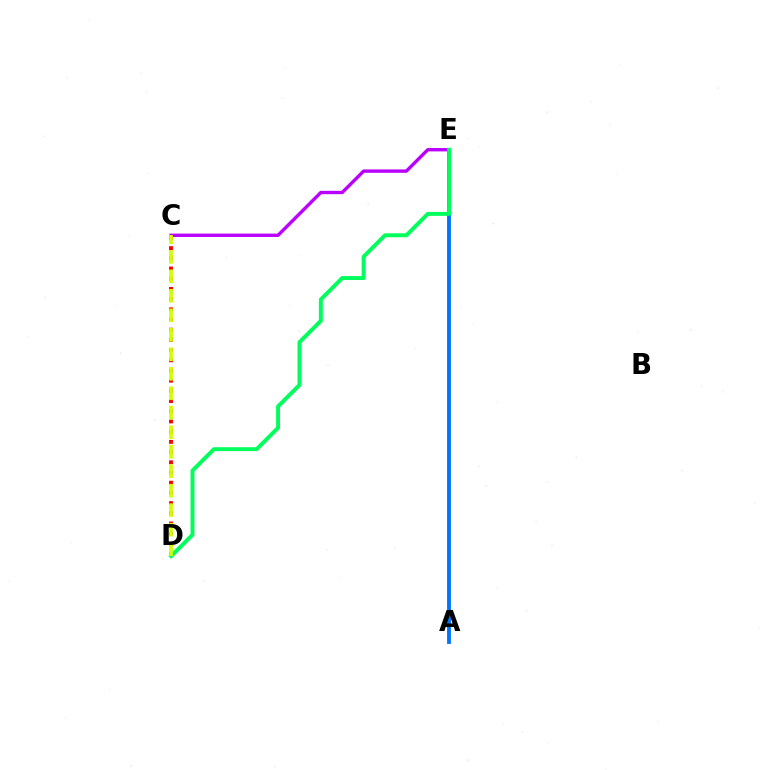{('C', 'E'): [{'color': '#b900ff', 'line_style': 'solid', 'thickness': 2.43}], ('C', 'D'): [{'color': '#ff0000', 'line_style': 'dotted', 'thickness': 2.77}, {'color': '#d1ff00', 'line_style': 'dashed', 'thickness': 2.65}], ('A', 'E'): [{'color': '#0074ff', 'line_style': 'solid', 'thickness': 2.76}], ('D', 'E'): [{'color': '#00ff5c', 'line_style': 'solid', 'thickness': 2.83}]}